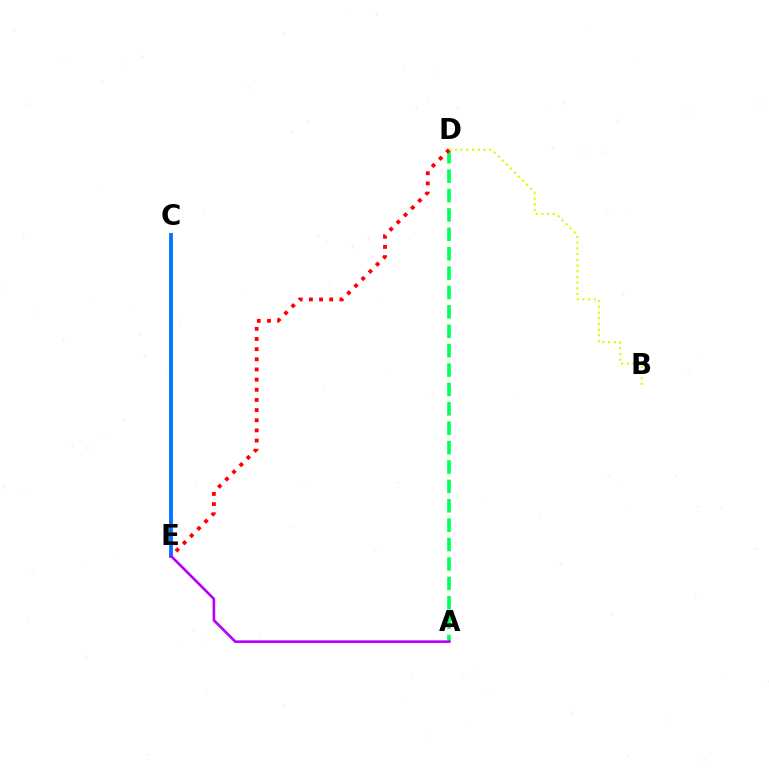{('A', 'D'): [{'color': '#00ff5c', 'line_style': 'dashed', 'thickness': 2.63}], ('D', 'E'): [{'color': '#ff0000', 'line_style': 'dotted', 'thickness': 2.76}], ('B', 'D'): [{'color': '#d1ff00', 'line_style': 'dotted', 'thickness': 1.55}], ('C', 'E'): [{'color': '#0074ff', 'line_style': 'solid', 'thickness': 2.76}], ('A', 'E'): [{'color': '#b900ff', 'line_style': 'solid', 'thickness': 1.91}]}